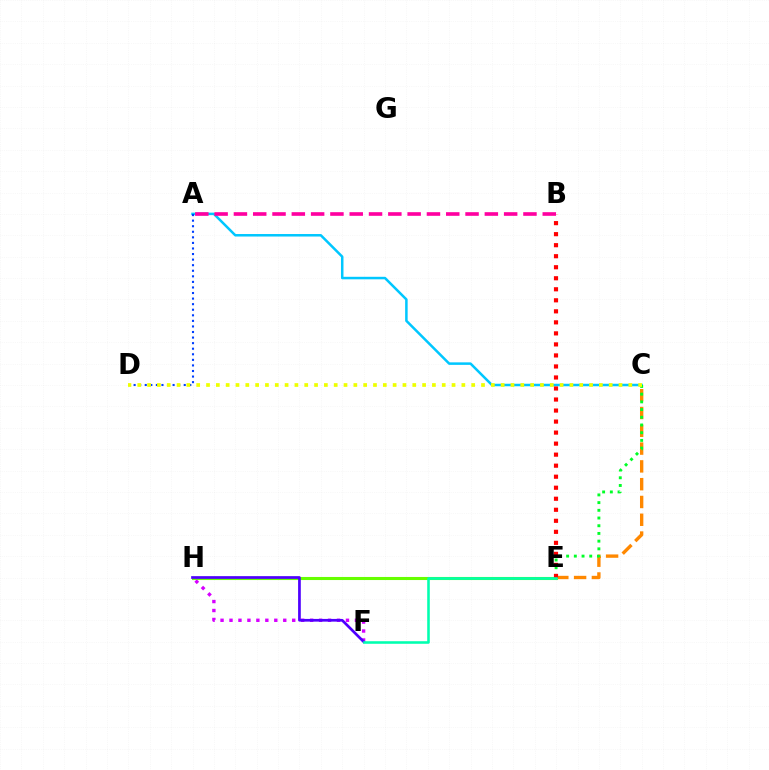{('E', 'H'): [{'color': '#66ff00', 'line_style': 'solid', 'thickness': 2.22}], ('F', 'H'): [{'color': '#d600ff', 'line_style': 'dotted', 'thickness': 2.43}, {'color': '#4f00ff', 'line_style': 'solid', 'thickness': 1.95}], ('C', 'E'): [{'color': '#ff8800', 'line_style': 'dashed', 'thickness': 2.42}, {'color': '#00ff27', 'line_style': 'dotted', 'thickness': 2.09}], ('A', 'C'): [{'color': '#00c7ff', 'line_style': 'solid', 'thickness': 1.81}], ('A', 'D'): [{'color': '#003fff', 'line_style': 'dotted', 'thickness': 1.51}], ('C', 'D'): [{'color': '#eeff00', 'line_style': 'dotted', 'thickness': 2.67}], ('B', 'E'): [{'color': '#ff0000', 'line_style': 'dotted', 'thickness': 3.0}], ('E', 'F'): [{'color': '#00ffaf', 'line_style': 'solid', 'thickness': 1.85}], ('A', 'B'): [{'color': '#ff00a0', 'line_style': 'dashed', 'thickness': 2.62}]}